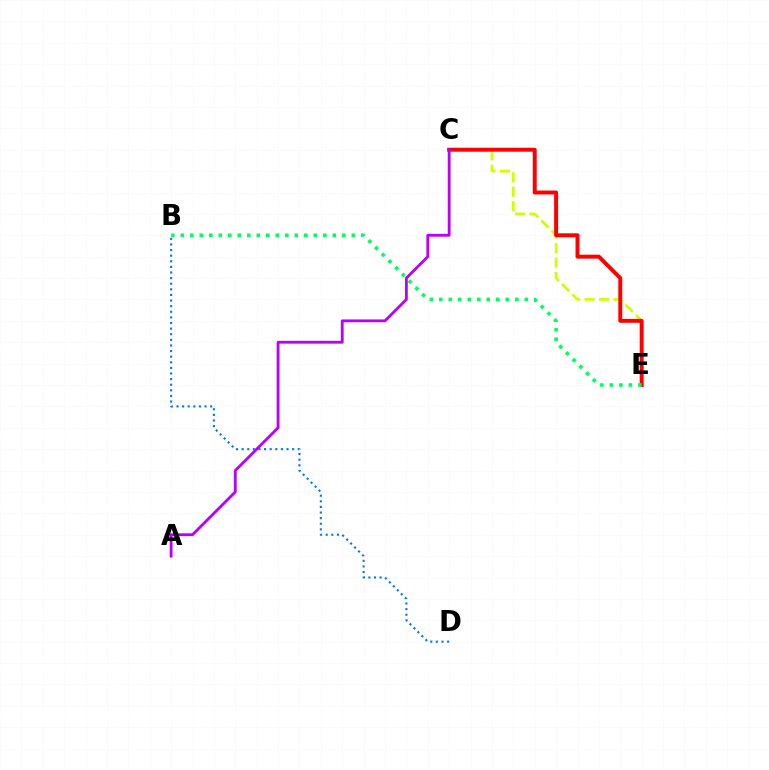{('C', 'E'): [{'color': '#d1ff00', 'line_style': 'dashed', 'thickness': 1.96}, {'color': '#ff0000', 'line_style': 'solid', 'thickness': 2.85}], ('B', 'E'): [{'color': '#00ff5c', 'line_style': 'dotted', 'thickness': 2.58}], ('B', 'D'): [{'color': '#0074ff', 'line_style': 'dotted', 'thickness': 1.52}], ('A', 'C'): [{'color': '#b900ff', 'line_style': 'solid', 'thickness': 2.03}]}